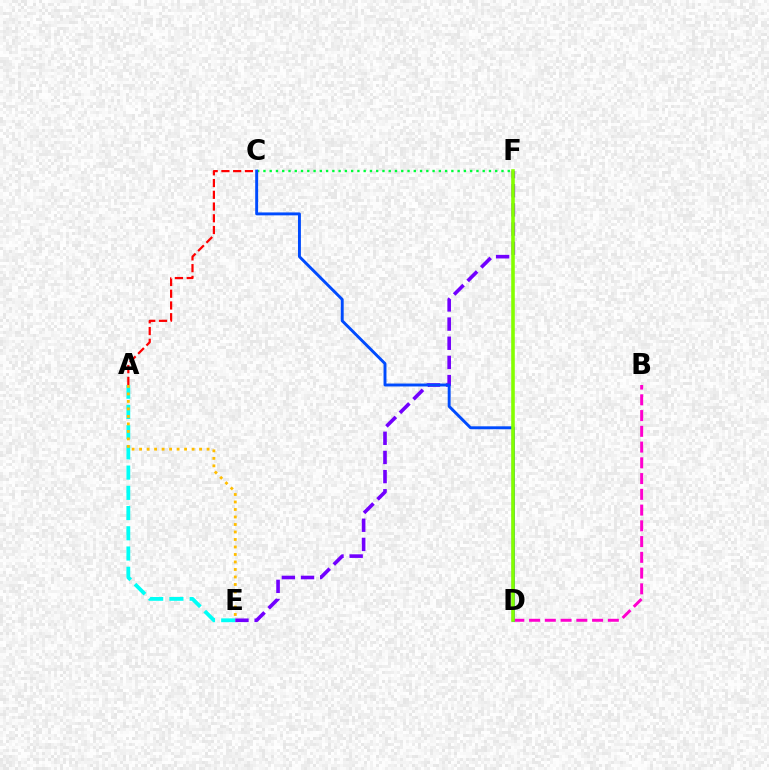{('A', 'E'): [{'color': '#00fff6', 'line_style': 'dashed', 'thickness': 2.75}, {'color': '#ffbd00', 'line_style': 'dotted', 'thickness': 2.04}], ('E', 'F'): [{'color': '#7200ff', 'line_style': 'dashed', 'thickness': 2.6}], ('A', 'C'): [{'color': '#ff0000', 'line_style': 'dashed', 'thickness': 1.6}], ('C', 'F'): [{'color': '#00ff39', 'line_style': 'dotted', 'thickness': 1.7}], ('B', 'D'): [{'color': '#ff00cf', 'line_style': 'dashed', 'thickness': 2.14}], ('C', 'D'): [{'color': '#004bff', 'line_style': 'solid', 'thickness': 2.11}], ('D', 'F'): [{'color': '#84ff00', 'line_style': 'solid', 'thickness': 2.58}]}